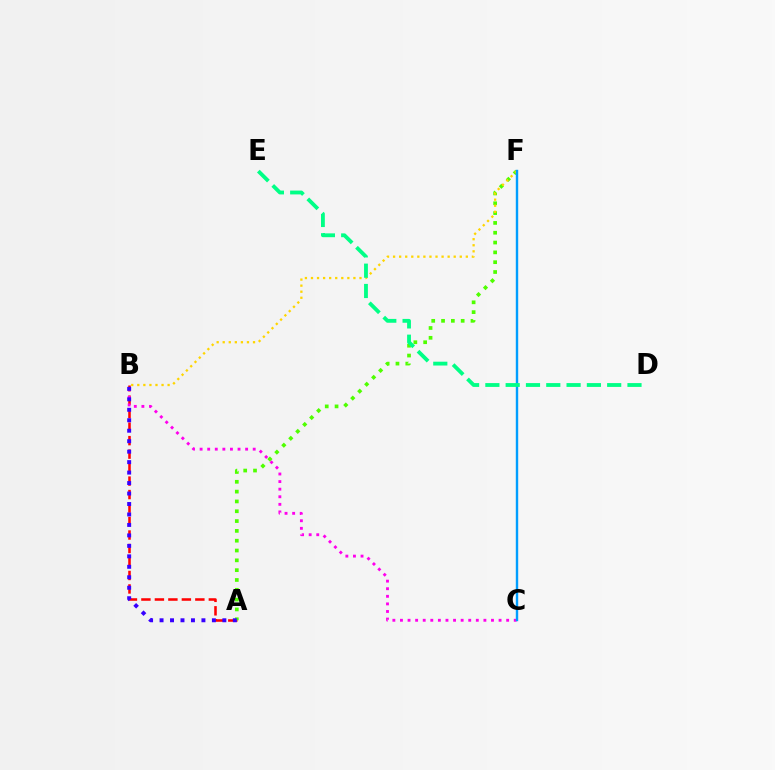{('A', 'B'): [{'color': '#ff0000', 'line_style': 'dashed', 'thickness': 1.83}, {'color': '#3700ff', 'line_style': 'dotted', 'thickness': 2.84}], ('B', 'C'): [{'color': '#ff00ed', 'line_style': 'dotted', 'thickness': 2.06}], ('A', 'F'): [{'color': '#4fff00', 'line_style': 'dotted', 'thickness': 2.67}], ('B', 'F'): [{'color': '#ffd500', 'line_style': 'dotted', 'thickness': 1.65}], ('C', 'F'): [{'color': '#009eff', 'line_style': 'solid', 'thickness': 1.73}], ('D', 'E'): [{'color': '#00ff86', 'line_style': 'dashed', 'thickness': 2.76}]}